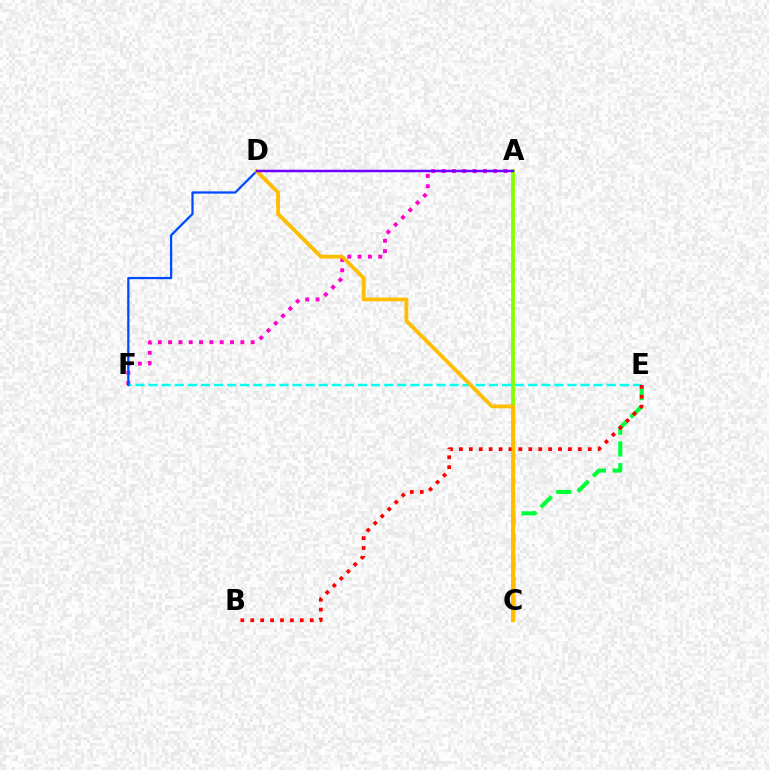{('A', 'F'): [{'color': '#ff00cf', 'line_style': 'dotted', 'thickness': 2.8}], ('C', 'E'): [{'color': '#00ff39', 'line_style': 'dashed', 'thickness': 2.95}], ('E', 'F'): [{'color': '#00fff6', 'line_style': 'dashed', 'thickness': 1.78}], ('A', 'C'): [{'color': '#84ff00', 'line_style': 'solid', 'thickness': 2.72}], ('B', 'E'): [{'color': '#ff0000', 'line_style': 'dotted', 'thickness': 2.69}], ('D', 'F'): [{'color': '#004bff', 'line_style': 'solid', 'thickness': 1.63}], ('C', 'D'): [{'color': '#ffbd00', 'line_style': 'solid', 'thickness': 2.73}], ('A', 'D'): [{'color': '#7200ff', 'line_style': 'solid', 'thickness': 1.79}]}